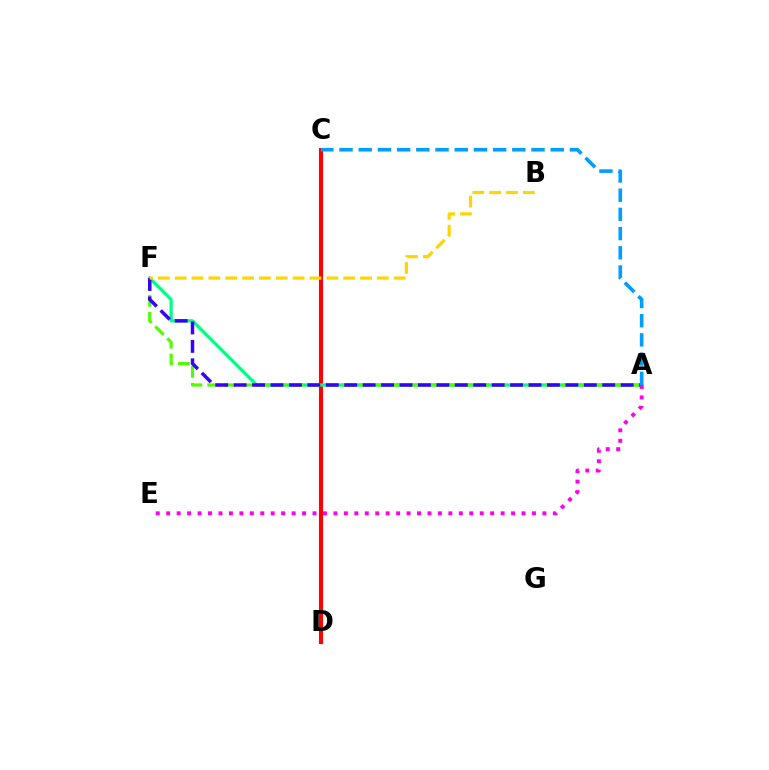{('C', 'D'): [{'color': '#ff0000', 'line_style': 'solid', 'thickness': 2.95}], ('A', 'F'): [{'color': '#00ff86', 'line_style': 'solid', 'thickness': 2.35}, {'color': '#4fff00', 'line_style': 'dashed', 'thickness': 2.29}, {'color': '#3700ff', 'line_style': 'dashed', 'thickness': 2.5}], ('B', 'F'): [{'color': '#ffd500', 'line_style': 'dashed', 'thickness': 2.29}], ('A', 'C'): [{'color': '#009eff', 'line_style': 'dashed', 'thickness': 2.61}], ('A', 'E'): [{'color': '#ff00ed', 'line_style': 'dotted', 'thickness': 2.84}]}